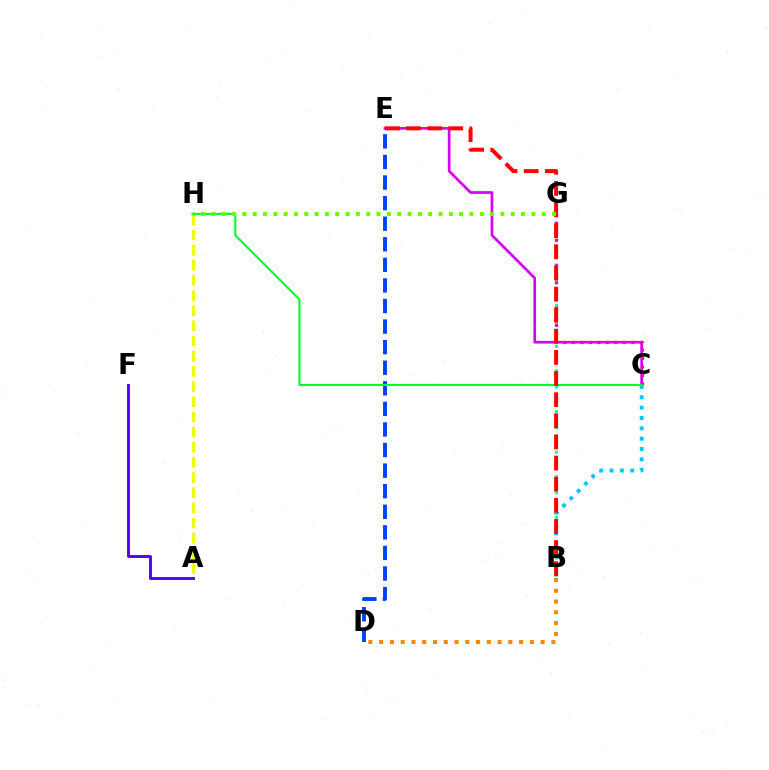{('B', 'G'): [{'color': '#00ffaf', 'line_style': 'dotted', 'thickness': 2.21}], ('C', 'E'): [{'color': '#d600ff', 'line_style': 'solid', 'thickness': 1.94}], ('C', 'G'): [{'color': '#ff00a0', 'line_style': 'dotted', 'thickness': 2.31}], ('B', 'C'): [{'color': '#00c7ff', 'line_style': 'dotted', 'thickness': 2.81}], ('B', 'D'): [{'color': '#ff8800', 'line_style': 'dotted', 'thickness': 2.92}], ('A', 'H'): [{'color': '#eeff00', 'line_style': 'dashed', 'thickness': 2.06}], ('D', 'E'): [{'color': '#003fff', 'line_style': 'dashed', 'thickness': 2.8}], ('A', 'F'): [{'color': '#4f00ff', 'line_style': 'solid', 'thickness': 2.07}], ('C', 'H'): [{'color': '#00ff27', 'line_style': 'solid', 'thickness': 1.51}], ('B', 'E'): [{'color': '#ff0000', 'line_style': 'dashed', 'thickness': 2.87}], ('G', 'H'): [{'color': '#66ff00', 'line_style': 'dotted', 'thickness': 2.8}]}